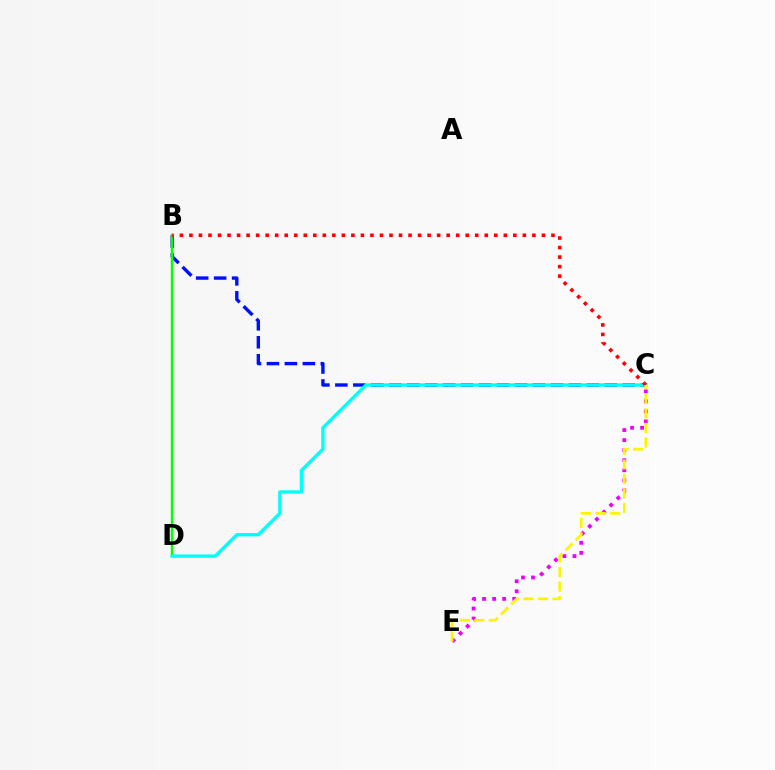{('B', 'C'): [{'color': '#0010ff', 'line_style': 'dashed', 'thickness': 2.44}, {'color': '#ff0000', 'line_style': 'dotted', 'thickness': 2.59}], ('B', 'D'): [{'color': '#08ff00', 'line_style': 'solid', 'thickness': 1.75}], ('C', 'E'): [{'color': '#ee00ff', 'line_style': 'dotted', 'thickness': 2.73}, {'color': '#fcf500', 'line_style': 'dashed', 'thickness': 1.97}], ('C', 'D'): [{'color': '#00fff6', 'line_style': 'solid', 'thickness': 2.4}]}